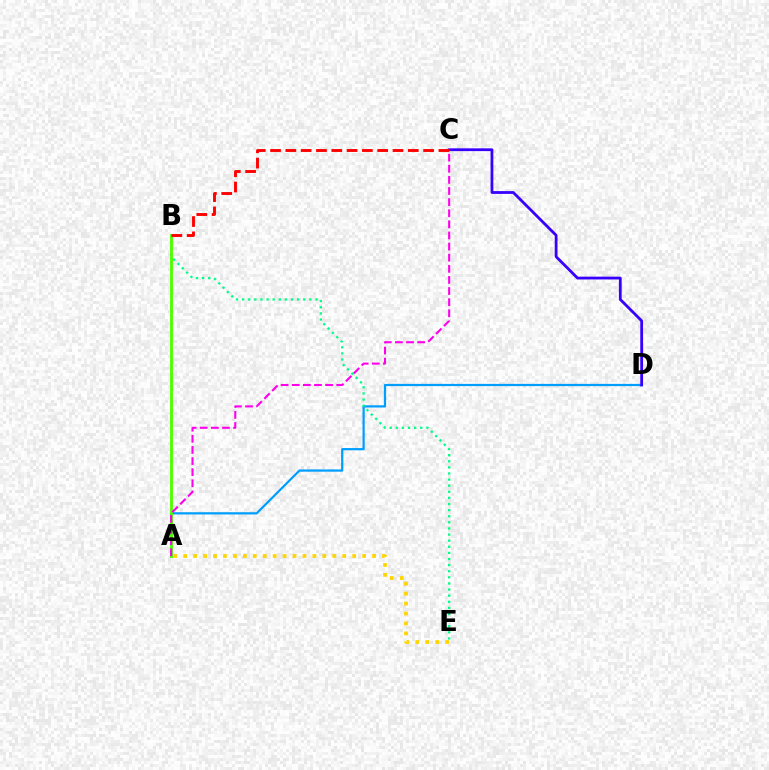{('A', 'D'): [{'color': '#009eff', 'line_style': 'solid', 'thickness': 1.61}], ('C', 'D'): [{'color': '#3700ff', 'line_style': 'solid', 'thickness': 2.01}], ('B', 'E'): [{'color': '#00ff86', 'line_style': 'dotted', 'thickness': 1.66}], ('A', 'B'): [{'color': '#4fff00', 'line_style': 'solid', 'thickness': 2.06}], ('A', 'C'): [{'color': '#ff00ed', 'line_style': 'dashed', 'thickness': 1.51}], ('A', 'E'): [{'color': '#ffd500', 'line_style': 'dotted', 'thickness': 2.7}], ('B', 'C'): [{'color': '#ff0000', 'line_style': 'dashed', 'thickness': 2.08}]}